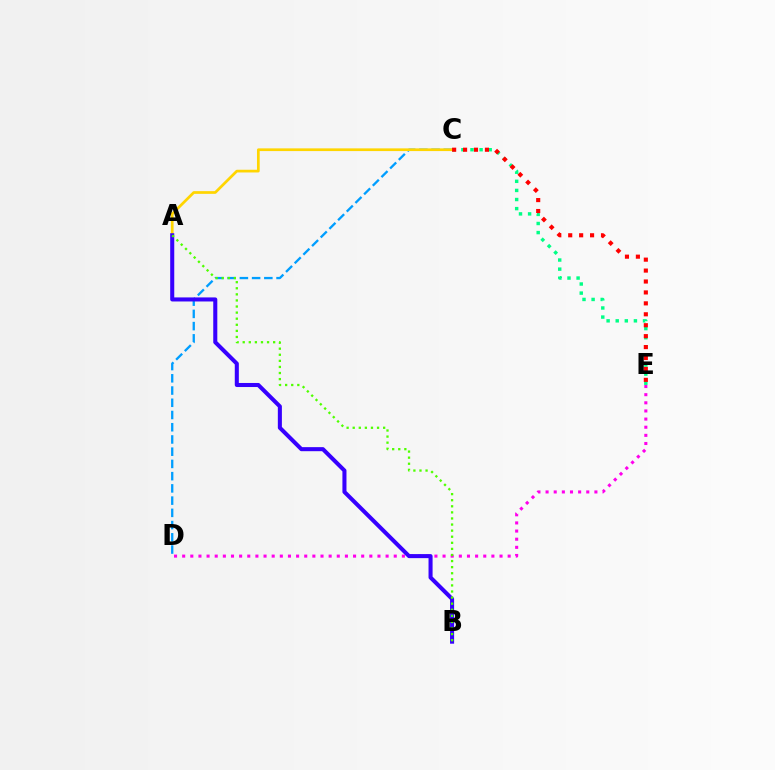{('C', 'D'): [{'color': '#009eff', 'line_style': 'dashed', 'thickness': 1.66}], ('D', 'E'): [{'color': '#ff00ed', 'line_style': 'dotted', 'thickness': 2.21}], ('C', 'E'): [{'color': '#00ff86', 'line_style': 'dotted', 'thickness': 2.47}, {'color': '#ff0000', 'line_style': 'dotted', 'thickness': 2.97}], ('A', 'C'): [{'color': '#ffd500', 'line_style': 'solid', 'thickness': 1.95}], ('A', 'B'): [{'color': '#3700ff', 'line_style': 'solid', 'thickness': 2.92}, {'color': '#4fff00', 'line_style': 'dotted', 'thickness': 1.65}]}